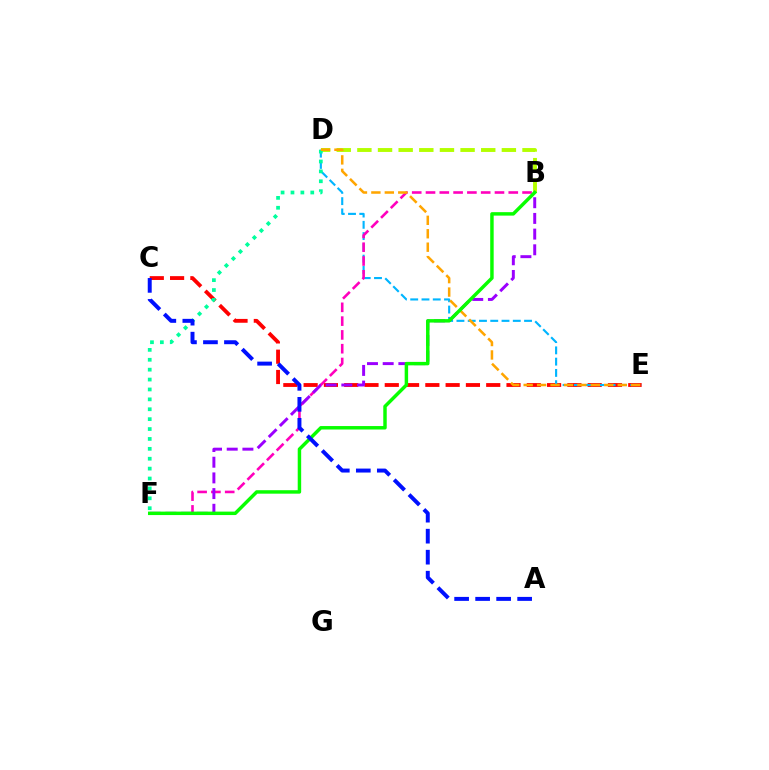{('C', 'E'): [{'color': '#ff0000', 'line_style': 'dashed', 'thickness': 2.76}], ('D', 'E'): [{'color': '#00b5ff', 'line_style': 'dashed', 'thickness': 1.53}, {'color': '#ffa500', 'line_style': 'dashed', 'thickness': 1.83}], ('B', 'F'): [{'color': '#ff00bd', 'line_style': 'dashed', 'thickness': 1.87}, {'color': '#9b00ff', 'line_style': 'dashed', 'thickness': 2.13}, {'color': '#08ff00', 'line_style': 'solid', 'thickness': 2.49}], ('B', 'D'): [{'color': '#b3ff00', 'line_style': 'dashed', 'thickness': 2.8}], ('D', 'F'): [{'color': '#00ff9d', 'line_style': 'dotted', 'thickness': 2.69}], ('A', 'C'): [{'color': '#0010ff', 'line_style': 'dashed', 'thickness': 2.85}]}